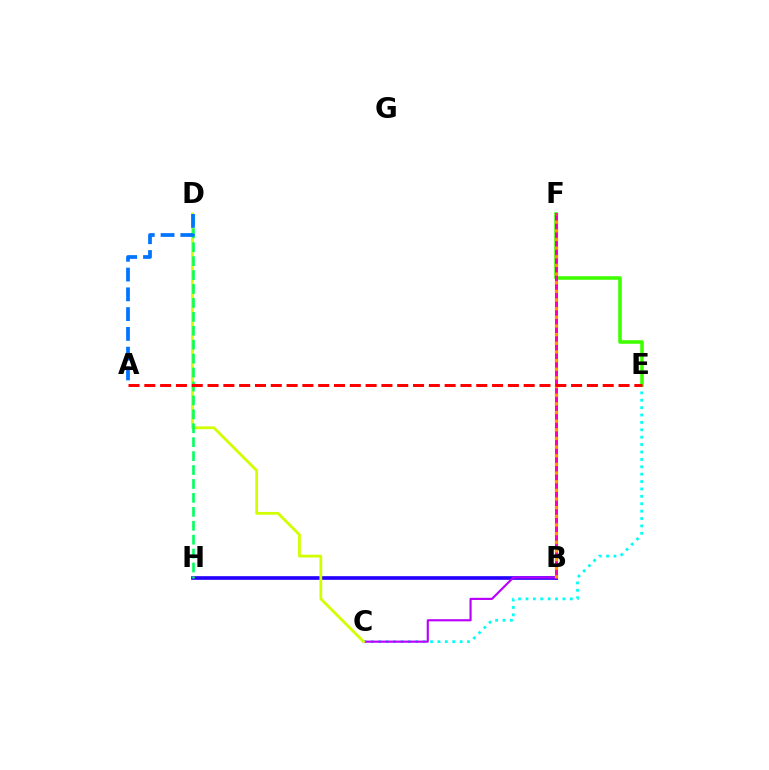{('C', 'E'): [{'color': '#00fff6', 'line_style': 'dotted', 'thickness': 2.01}], ('E', 'F'): [{'color': '#3dff00', 'line_style': 'solid', 'thickness': 2.56}], ('B', 'F'): [{'color': '#ff00ac', 'line_style': 'solid', 'thickness': 2.16}, {'color': '#ff9400', 'line_style': 'dotted', 'thickness': 2.35}], ('B', 'H'): [{'color': '#2500ff', 'line_style': 'solid', 'thickness': 2.63}], ('B', 'C'): [{'color': '#b900ff', 'line_style': 'solid', 'thickness': 1.54}], ('C', 'D'): [{'color': '#d1ff00', 'line_style': 'solid', 'thickness': 2.01}], ('D', 'H'): [{'color': '#00ff5c', 'line_style': 'dashed', 'thickness': 1.89}], ('A', 'E'): [{'color': '#ff0000', 'line_style': 'dashed', 'thickness': 2.15}], ('A', 'D'): [{'color': '#0074ff', 'line_style': 'dashed', 'thickness': 2.69}]}